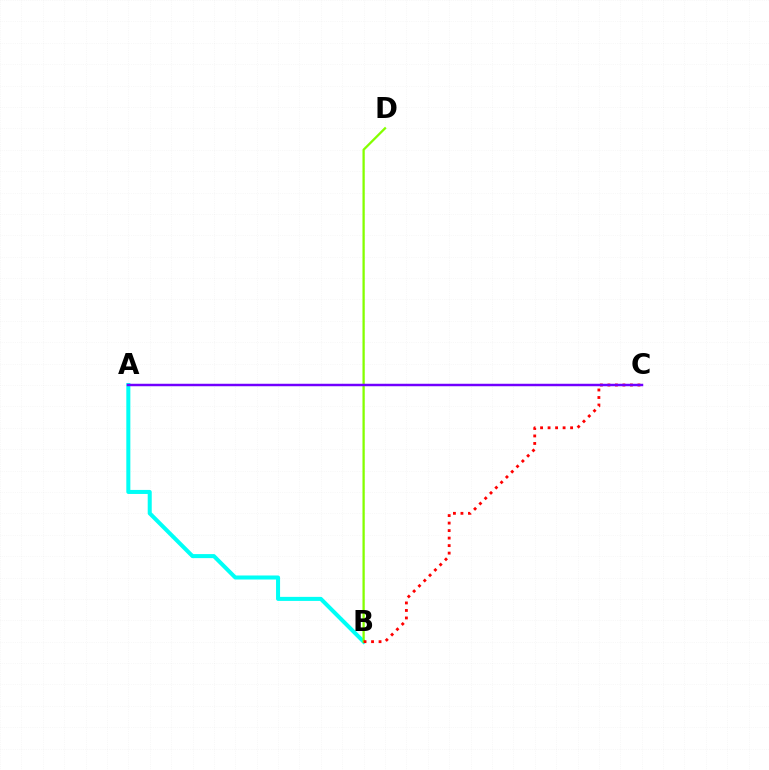{('A', 'B'): [{'color': '#00fff6', 'line_style': 'solid', 'thickness': 2.9}], ('B', 'D'): [{'color': '#84ff00', 'line_style': 'solid', 'thickness': 1.64}], ('B', 'C'): [{'color': '#ff0000', 'line_style': 'dotted', 'thickness': 2.04}], ('A', 'C'): [{'color': '#7200ff', 'line_style': 'solid', 'thickness': 1.78}]}